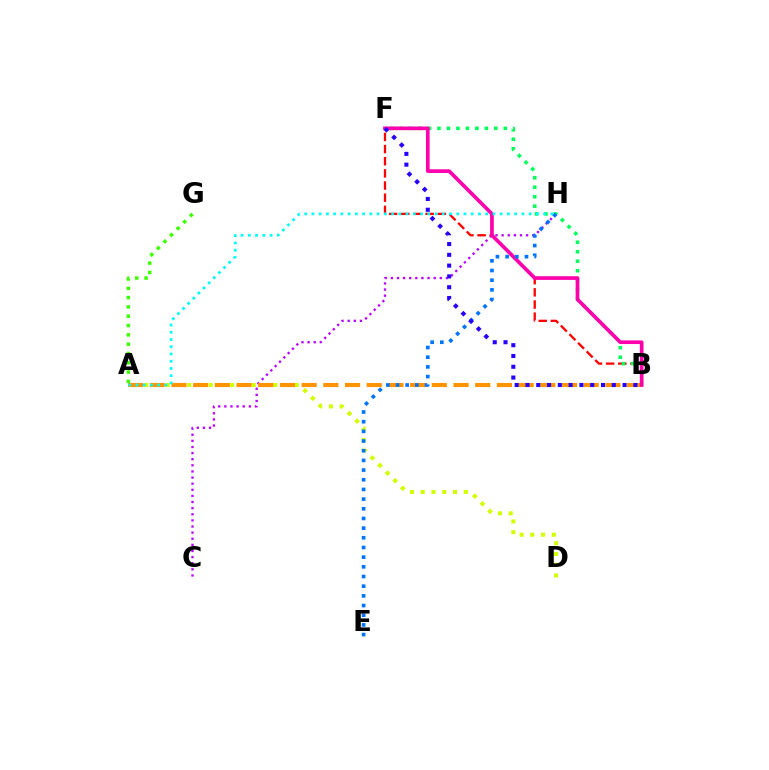{('C', 'H'): [{'color': '#b900ff', 'line_style': 'dotted', 'thickness': 1.66}], ('A', 'D'): [{'color': '#d1ff00', 'line_style': 'dotted', 'thickness': 2.92}], ('B', 'F'): [{'color': '#ff0000', 'line_style': 'dashed', 'thickness': 1.65}, {'color': '#00ff5c', 'line_style': 'dotted', 'thickness': 2.57}, {'color': '#ff00ac', 'line_style': 'solid', 'thickness': 2.65}, {'color': '#2500ff', 'line_style': 'dotted', 'thickness': 2.93}], ('A', 'B'): [{'color': '#ff9400', 'line_style': 'dashed', 'thickness': 2.95}], ('A', 'G'): [{'color': '#3dff00', 'line_style': 'dotted', 'thickness': 2.53}], ('A', 'H'): [{'color': '#00fff6', 'line_style': 'dotted', 'thickness': 1.97}], ('E', 'H'): [{'color': '#0074ff', 'line_style': 'dotted', 'thickness': 2.63}]}